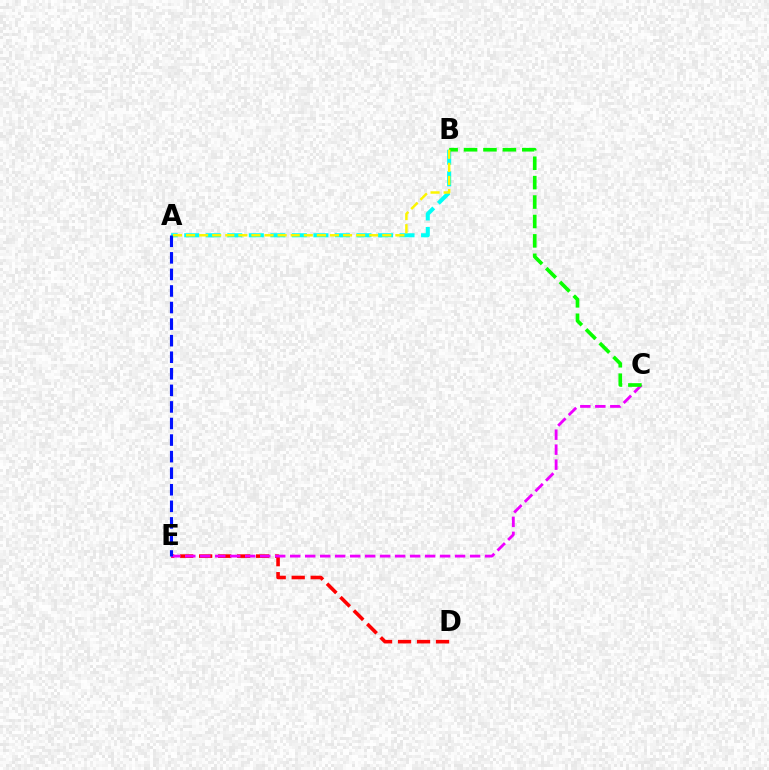{('D', 'E'): [{'color': '#ff0000', 'line_style': 'dashed', 'thickness': 2.58}], ('A', 'B'): [{'color': '#00fff6', 'line_style': 'dashed', 'thickness': 2.92}, {'color': '#fcf500', 'line_style': 'dashed', 'thickness': 1.78}], ('C', 'E'): [{'color': '#ee00ff', 'line_style': 'dashed', 'thickness': 2.04}], ('B', 'C'): [{'color': '#08ff00', 'line_style': 'dashed', 'thickness': 2.64}], ('A', 'E'): [{'color': '#0010ff', 'line_style': 'dashed', 'thickness': 2.25}]}